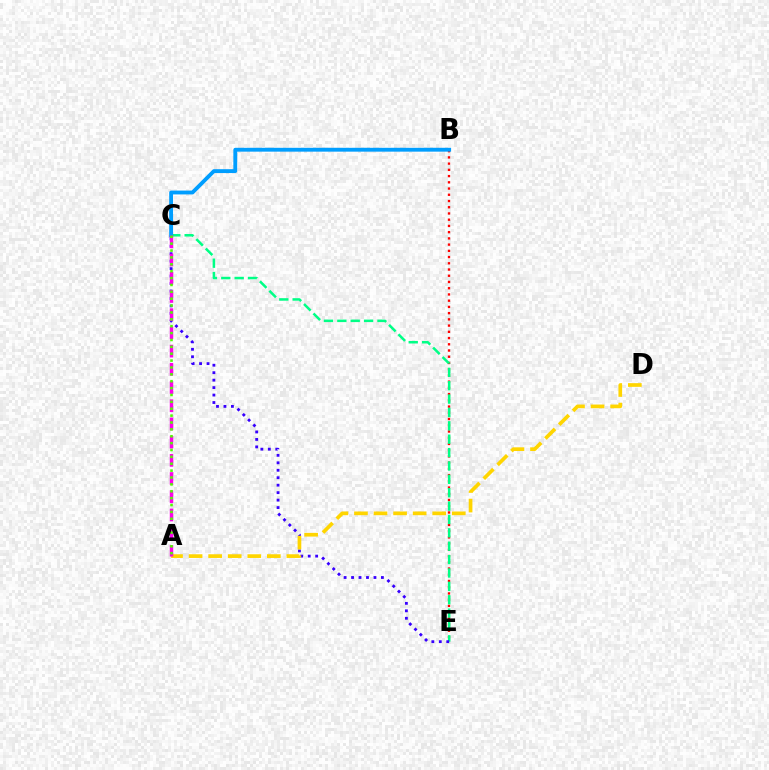{('B', 'E'): [{'color': '#ff0000', 'line_style': 'dotted', 'thickness': 1.69}], ('C', 'E'): [{'color': '#00ff86', 'line_style': 'dashed', 'thickness': 1.82}, {'color': '#3700ff', 'line_style': 'dotted', 'thickness': 2.03}], ('A', 'D'): [{'color': '#ffd500', 'line_style': 'dashed', 'thickness': 2.66}], ('B', 'C'): [{'color': '#009eff', 'line_style': 'solid', 'thickness': 2.77}], ('A', 'C'): [{'color': '#ff00ed', 'line_style': 'dashed', 'thickness': 2.47}, {'color': '#4fff00', 'line_style': 'dotted', 'thickness': 1.87}]}